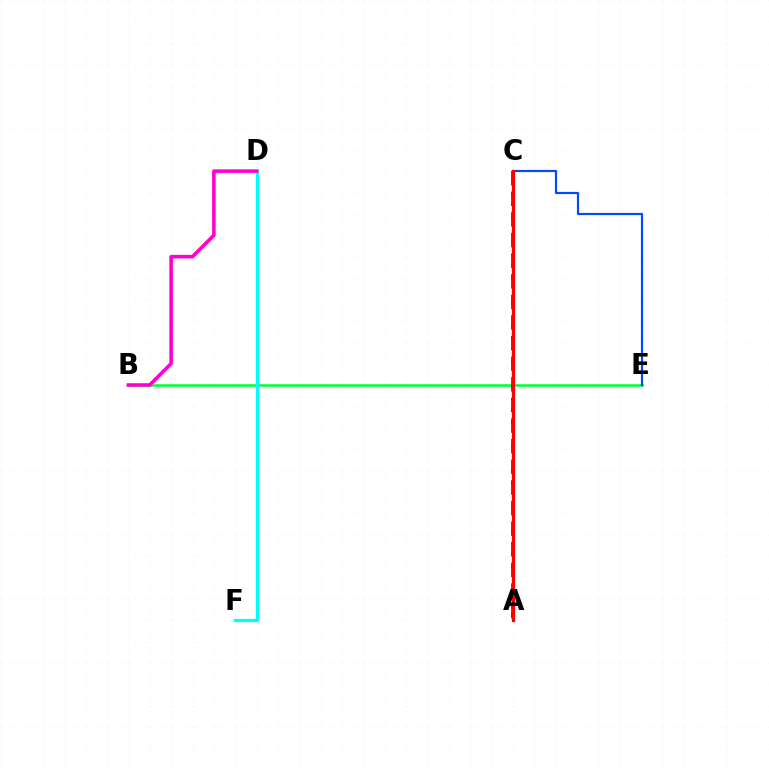{('A', 'C'): [{'color': '#ffbd00', 'line_style': 'dotted', 'thickness': 1.76}, {'color': '#7200ff', 'line_style': 'dashed', 'thickness': 2.8}, {'color': '#84ff00', 'line_style': 'dashed', 'thickness': 1.64}, {'color': '#ff0000', 'line_style': 'solid', 'thickness': 2.31}], ('B', 'E'): [{'color': '#00ff39', 'line_style': 'solid', 'thickness': 1.84}], ('D', 'F'): [{'color': '#00fff6', 'line_style': 'solid', 'thickness': 2.37}], ('C', 'E'): [{'color': '#004bff', 'line_style': 'solid', 'thickness': 1.58}], ('B', 'D'): [{'color': '#ff00cf', 'line_style': 'solid', 'thickness': 2.57}]}